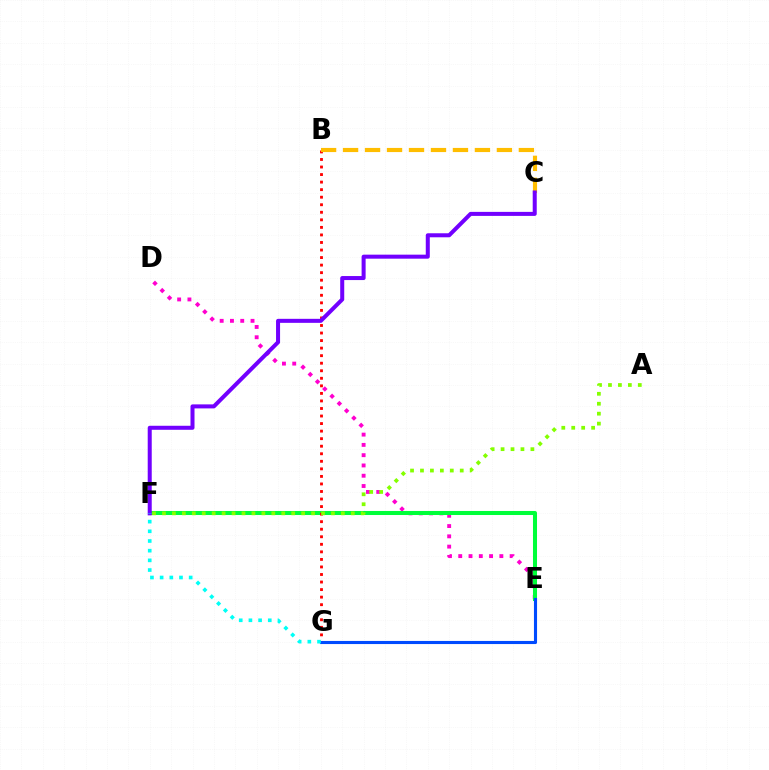{('D', 'E'): [{'color': '#ff00cf', 'line_style': 'dotted', 'thickness': 2.79}], ('E', 'F'): [{'color': '#00ff39', 'line_style': 'solid', 'thickness': 2.91}], ('B', 'G'): [{'color': '#ff0000', 'line_style': 'dotted', 'thickness': 2.05}], ('E', 'G'): [{'color': '#004bff', 'line_style': 'solid', 'thickness': 2.23}], ('B', 'C'): [{'color': '#ffbd00', 'line_style': 'dashed', 'thickness': 2.99}], ('C', 'F'): [{'color': '#7200ff', 'line_style': 'solid', 'thickness': 2.89}], ('F', 'G'): [{'color': '#00fff6', 'line_style': 'dotted', 'thickness': 2.63}], ('A', 'F'): [{'color': '#84ff00', 'line_style': 'dotted', 'thickness': 2.7}]}